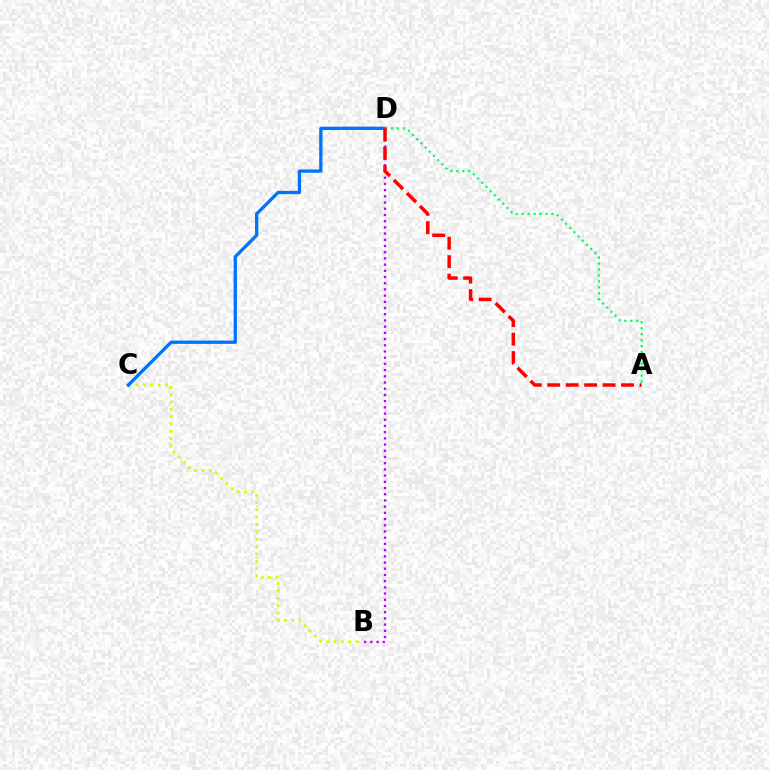{('B', 'C'): [{'color': '#d1ff00', 'line_style': 'dotted', 'thickness': 1.99}], ('C', 'D'): [{'color': '#0074ff', 'line_style': 'solid', 'thickness': 2.38}], ('B', 'D'): [{'color': '#b900ff', 'line_style': 'dotted', 'thickness': 1.69}], ('A', 'D'): [{'color': '#00ff5c', 'line_style': 'dotted', 'thickness': 1.61}, {'color': '#ff0000', 'line_style': 'dashed', 'thickness': 2.51}]}